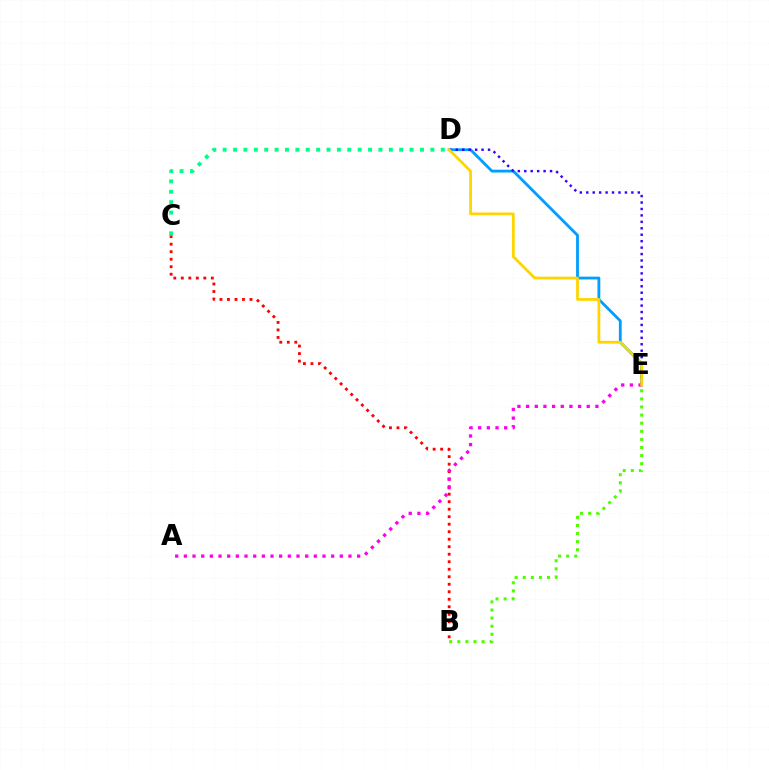{('D', 'E'): [{'color': '#009eff', 'line_style': 'solid', 'thickness': 2.03}, {'color': '#3700ff', 'line_style': 'dotted', 'thickness': 1.75}, {'color': '#ffd500', 'line_style': 'solid', 'thickness': 1.99}], ('B', 'C'): [{'color': '#ff0000', 'line_style': 'dotted', 'thickness': 2.04}], ('A', 'E'): [{'color': '#ff00ed', 'line_style': 'dotted', 'thickness': 2.35}], ('B', 'E'): [{'color': '#4fff00', 'line_style': 'dotted', 'thickness': 2.2}], ('C', 'D'): [{'color': '#00ff86', 'line_style': 'dotted', 'thickness': 2.82}]}